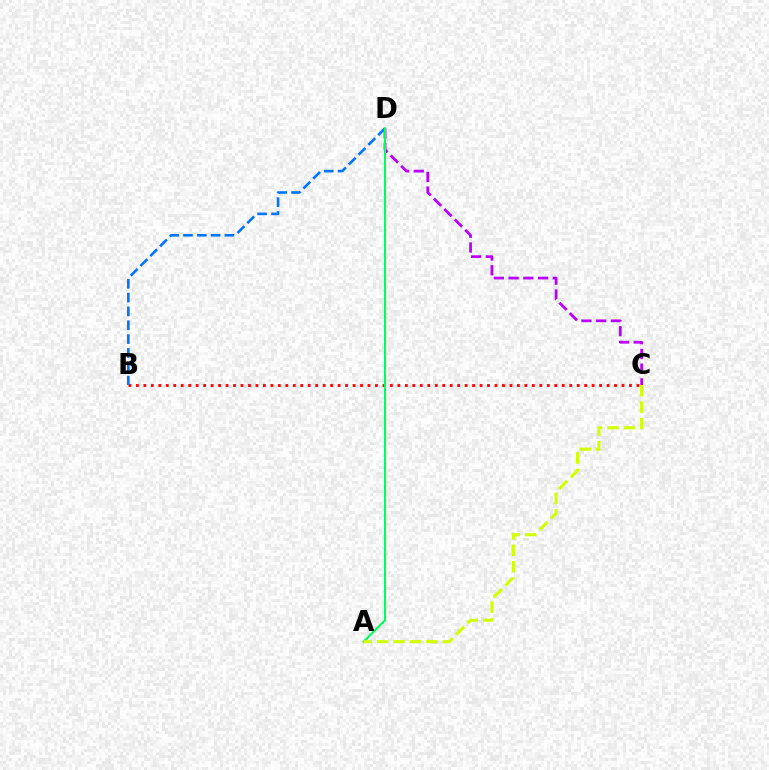{('B', 'C'): [{'color': '#ff0000', 'line_style': 'dotted', 'thickness': 2.03}], ('C', 'D'): [{'color': '#b900ff', 'line_style': 'dashed', 'thickness': 2.0}], ('B', 'D'): [{'color': '#0074ff', 'line_style': 'dashed', 'thickness': 1.88}], ('A', 'D'): [{'color': '#00ff5c', 'line_style': 'solid', 'thickness': 1.5}], ('A', 'C'): [{'color': '#d1ff00', 'line_style': 'dashed', 'thickness': 2.23}]}